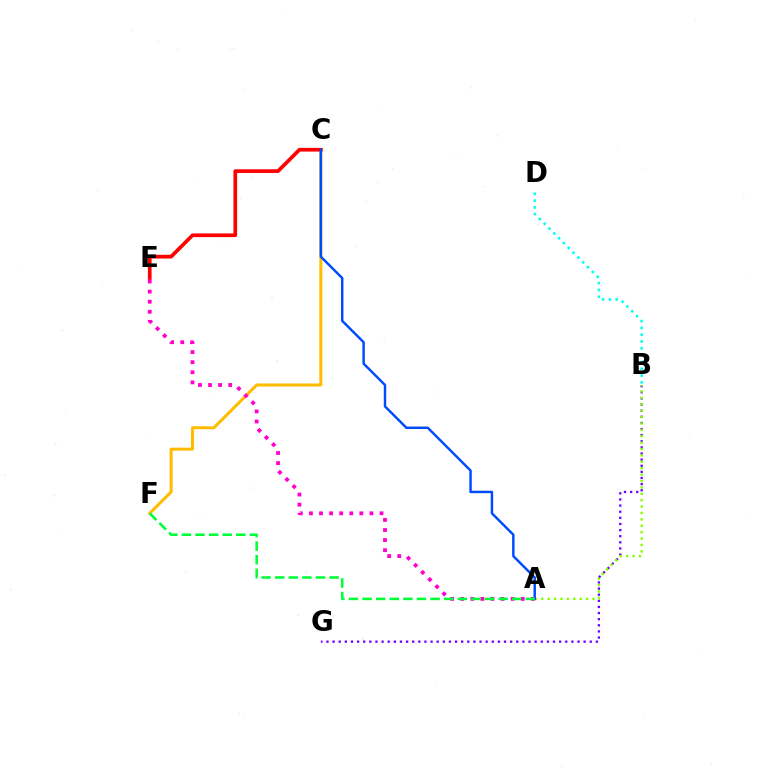{('B', 'D'): [{'color': '#00fff6', 'line_style': 'dotted', 'thickness': 1.85}], ('B', 'G'): [{'color': '#7200ff', 'line_style': 'dotted', 'thickness': 1.66}], ('C', 'F'): [{'color': '#ffbd00', 'line_style': 'solid', 'thickness': 2.18}], ('C', 'E'): [{'color': '#ff0000', 'line_style': 'solid', 'thickness': 2.67}], ('A', 'B'): [{'color': '#84ff00', 'line_style': 'dotted', 'thickness': 1.74}], ('A', 'C'): [{'color': '#004bff', 'line_style': 'solid', 'thickness': 1.76}], ('A', 'E'): [{'color': '#ff00cf', 'line_style': 'dotted', 'thickness': 2.74}], ('A', 'F'): [{'color': '#00ff39', 'line_style': 'dashed', 'thickness': 1.85}]}